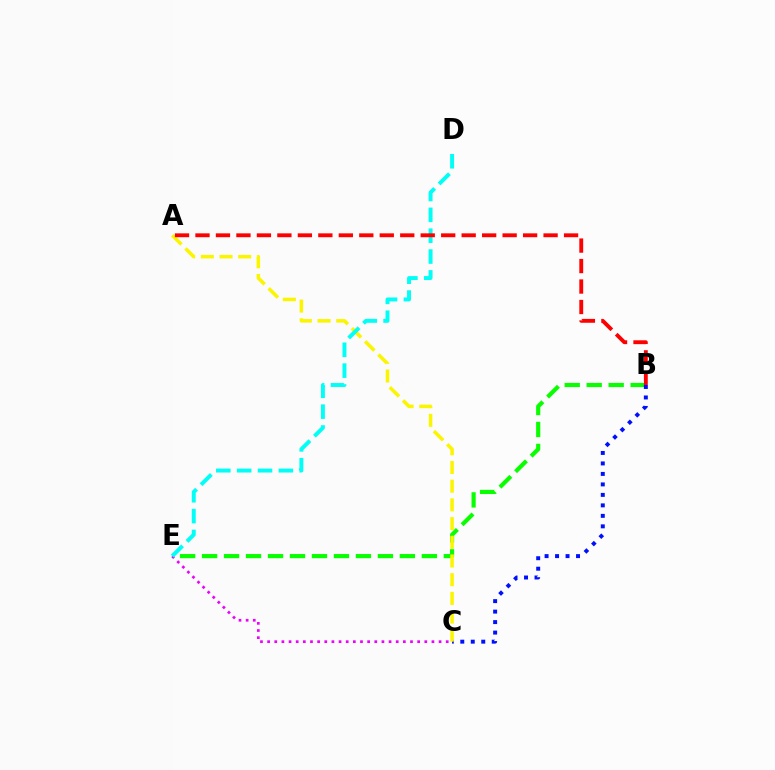{('B', 'E'): [{'color': '#08ff00', 'line_style': 'dashed', 'thickness': 2.99}], ('B', 'C'): [{'color': '#0010ff', 'line_style': 'dotted', 'thickness': 2.85}], ('A', 'C'): [{'color': '#fcf500', 'line_style': 'dashed', 'thickness': 2.54}], ('C', 'E'): [{'color': '#ee00ff', 'line_style': 'dotted', 'thickness': 1.94}], ('D', 'E'): [{'color': '#00fff6', 'line_style': 'dashed', 'thickness': 2.83}], ('A', 'B'): [{'color': '#ff0000', 'line_style': 'dashed', 'thickness': 2.78}]}